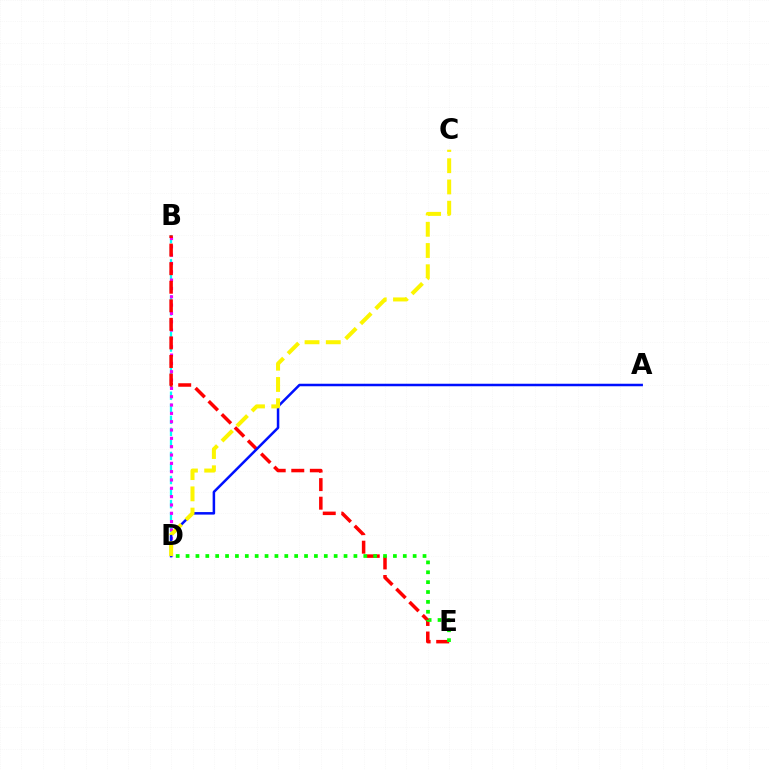{('B', 'D'): [{'color': '#00fff6', 'line_style': 'dashed', 'thickness': 1.64}, {'color': '#ee00ff', 'line_style': 'dotted', 'thickness': 2.26}], ('B', 'E'): [{'color': '#ff0000', 'line_style': 'dashed', 'thickness': 2.52}], ('A', 'D'): [{'color': '#0010ff', 'line_style': 'solid', 'thickness': 1.81}], ('C', 'D'): [{'color': '#fcf500', 'line_style': 'dashed', 'thickness': 2.88}], ('D', 'E'): [{'color': '#08ff00', 'line_style': 'dotted', 'thickness': 2.68}]}